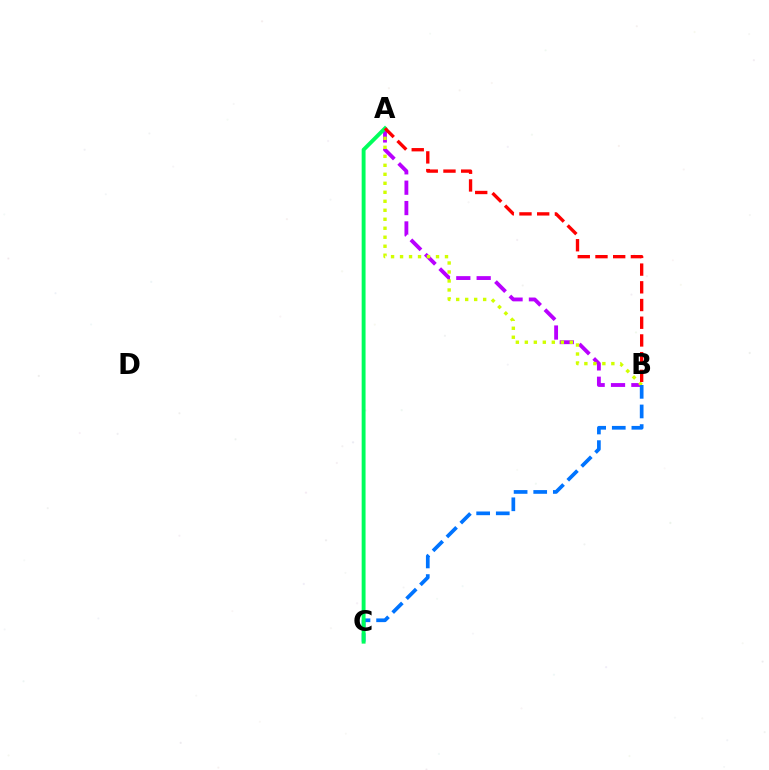{('A', 'B'): [{'color': '#b900ff', 'line_style': 'dashed', 'thickness': 2.77}, {'color': '#d1ff00', 'line_style': 'dotted', 'thickness': 2.44}, {'color': '#ff0000', 'line_style': 'dashed', 'thickness': 2.41}], ('B', 'C'): [{'color': '#0074ff', 'line_style': 'dashed', 'thickness': 2.66}], ('A', 'C'): [{'color': '#00ff5c', 'line_style': 'solid', 'thickness': 2.8}]}